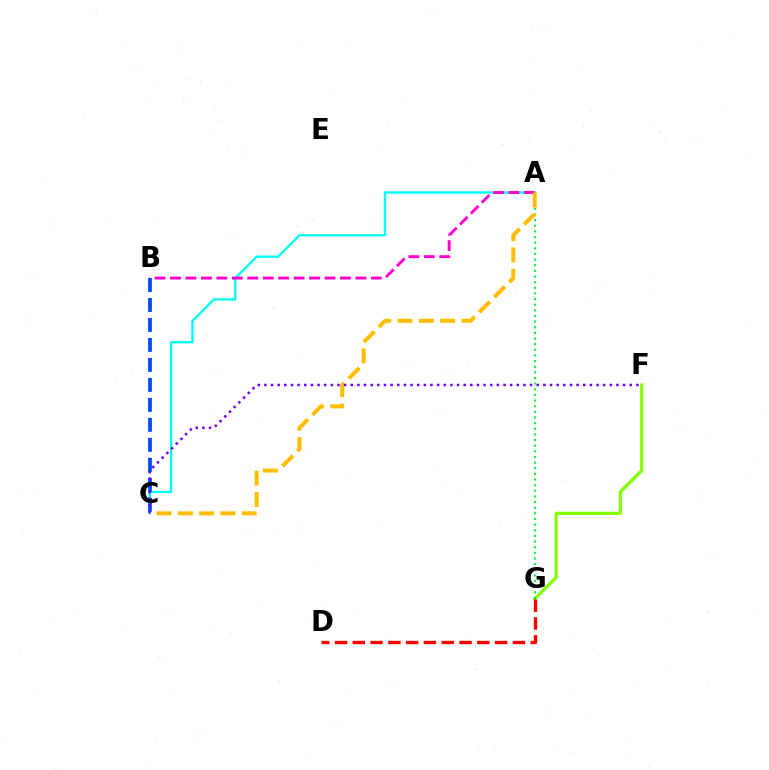{('F', 'G'): [{'color': '#84ff00', 'line_style': 'solid', 'thickness': 2.32}], ('A', 'C'): [{'color': '#00fff6', 'line_style': 'solid', 'thickness': 1.72}, {'color': '#ffbd00', 'line_style': 'dashed', 'thickness': 2.89}], ('A', 'B'): [{'color': '#ff00cf', 'line_style': 'dashed', 'thickness': 2.1}], ('A', 'G'): [{'color': '#00ff39', 'line_style': 'dotted', 'thickness': 1.53}], ('B', 'C'): [{'color': '#004bff', 'line_style': 'dashed', 'thickness': 2.71}], ('D', 'G'): [{'color': '#ff0000', 'line_style': 'dashed', 'thickness': 2.42}], ('C', 'F'): [{'color': '#7200ff', 'line_style': 'dotted', 'thickness': 1.8}]}